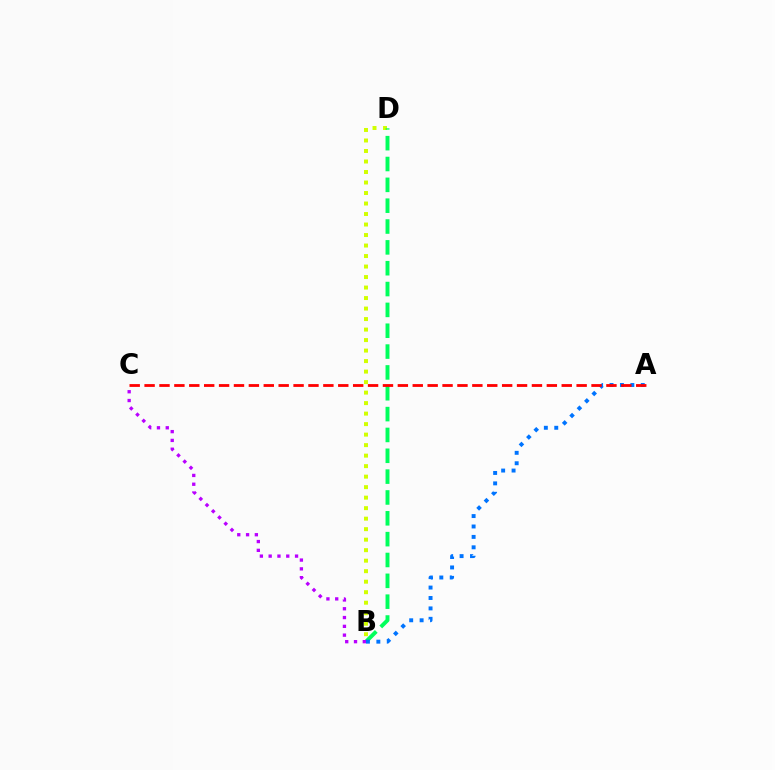{('B', 'D'): [{'color': '#d1ff00', 'line_style': 'dotted', 'thickness': 2.85}, {'color': '#00ff5c', 'line_style': 'dashed', 'thickness': 2.83}], ('A', 'B'): [{'color': '#0074ff', 'line_style': 'dotted', 'thickness': 2.83}], ('A', 'C'): [{'color': '#ff0000', 'line_style': 'dashed', 'thickness': 2.02}], ('B', 'C'): [{'color': '#b900ff', 'line_style': 'dotted', 'thickness': 2.39}]}